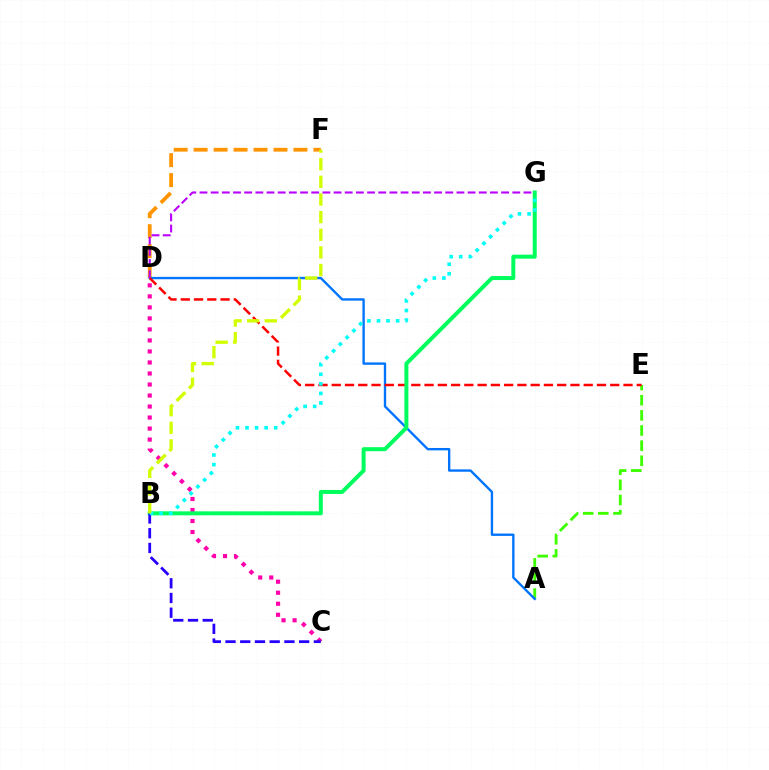{('A', 'E'): [{'color': '#3dff00', 'line_style': 'dashed', 'thickness': 2.06}], ('D', 'F'): [{'color': '#ff9400', 'line_style': 'dashed', 'thickness': 2.71}], ('A', 'D'): [{'color': '#0074ff', 'line_style': 'solid', 'thickness': 1.7}], ('D', 'G'): [{'color': '#b900ff', 'line_style': 'dashed', 'thickness': 1.52}], ('D', 'E'): [{'color': '#ff0000', 'line_style': 'dashed', 'thickness': 1.8}], ('C', 'D'): [{'color': '#ff00ac', 'line_style': 'dotted', 'thickness': 2.99}], ('B', 'G'): [{'color': '#00ff5c', 'line_style': 'solid', 'thickness': 2.87}, {'color': '#00fff6', 'line_style': 'dotted', 'thickness': 2.6}], ('B', 'C'): [{'color': '#2500ff', 'line_style': 'dashed', 'thickness': 2.0}], ('B', 'F'): [{'color': '#d1ff00', 'line_style': 'dashed', 'thickness': 2.4}]}